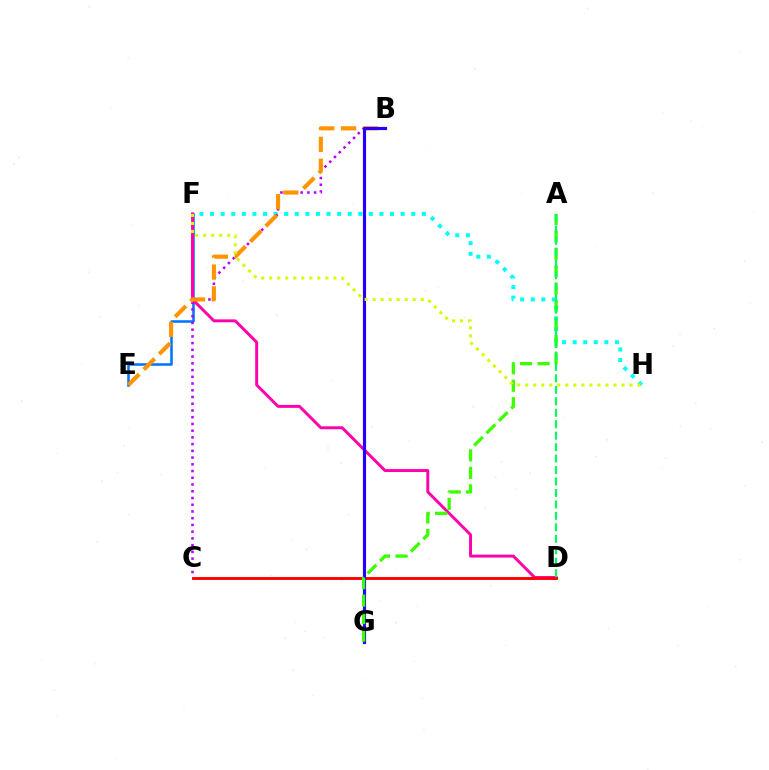{('E', 'F'): [{'color': '#0074ff', 'line_style': 'solid', 'thickness': 1.83}], ('F', 'H'): [{'color': '#00fff6', 'line_style': 'dotted', 'thickness': 2.88}, {'color': '#d1ff00', 'line_style': 'dotted', 'thickness': 2.18}], ('D', 'F'): [{'color': '#ff00ac', 'line_style': 'solid', 'thickness': 2.12}], ('B', 'C'): [{'color': '#b900ff', 'line_style': 'dotted', 'thickness': 1.83}], ('B', 'E'): [{'color': '#ff9400', 'line_style': 'dashed', 'thickness': 2.97}], ('C', 'D'): [{'color': '#ff0000', 'line_style': 'solid', 'thickness': 2.08}], ('B', 'G'): [{'color': '#2500ff', 'line_style': 'solid', 'thickness': 2.27}], ('A', 'G'): [{'color': '#3dff00', 'line_style': 'dashed', 'thickness': 2.37}], ('A', 'D'): [{'color': '#00ff5c', 'line_style': 'dashed', 'thickness': 1.56}]}